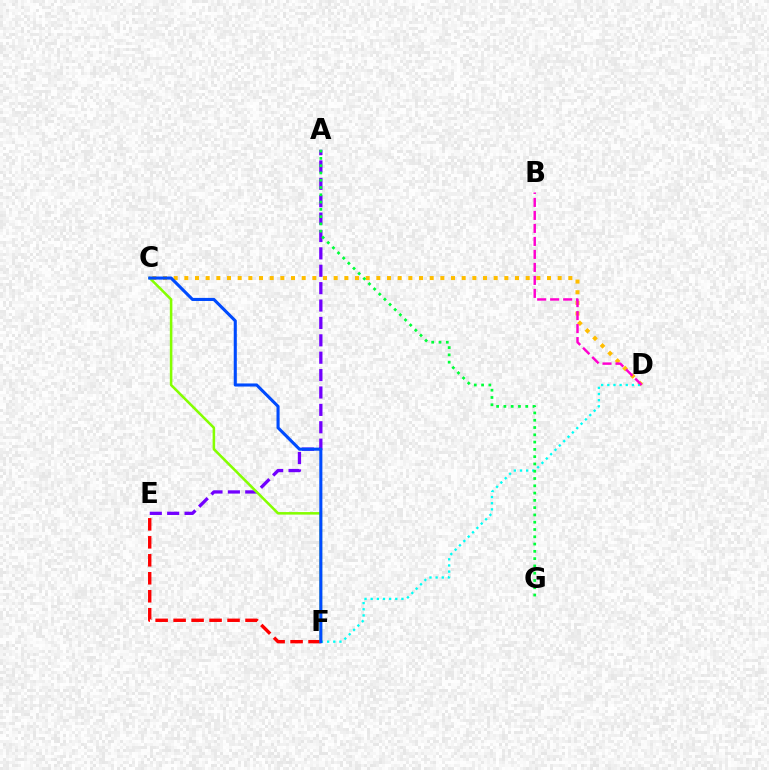{('E', 'F'): [{'color': '#ff0000', 'line_style': 'dashed', 'thickness': 2.44}], ('C', 'D'): [{'color': '#ffbd00', 'line_style': 'dotted', 'thickness': 2.9}], ('D', 'F'): [{'color': '#00fff6', 'line_style': 'dotted', 'thickness': 1.67}], ('A', 'E'): [{'color': '#7200ff', 'line_style': 'dashed', 'thickness': 2.36}], ('C', 'F'): [{'color': '#84ff00', 'line_style': 'solid', 'thickness': 1.83}, {'color': '#004bff', 'line_style': 'solid', 'thickness': 2.22}], ('B', 'D'): [{'color': '#ff00cf', 'line_style': 'dashed', 'thickness': 1.77}], ('A', 'G'): [{'color': '#00ff39', 'line_style': 'dotted', 'thickness': 1.98}]}